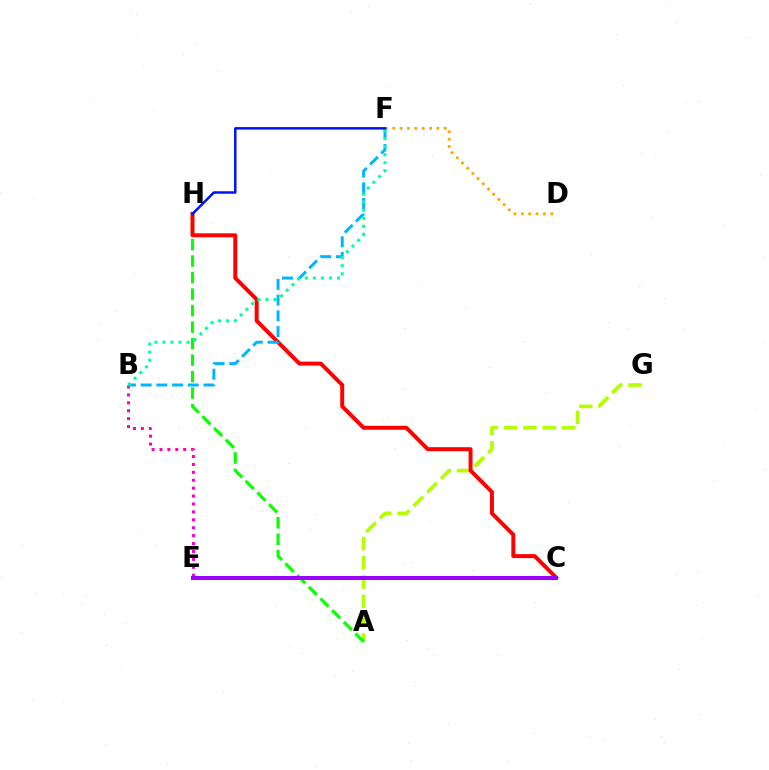{('A', 'G'): [{'color': '#b3ff00', 'line_style': 'dashed', 'thickness': 2.62}], ('B', 'E'): [{'color': '#ff00bd', 'line_style': 'dotted', 'thickness': 2.15}], ('A', 'H'): [{'color': '#08ff00', 'line_style': 'dashed', 'thickness': 2.24}], ('D', 'F'): [{'color': '#ffa500', 'line_style': 'dotted', 'thickness': 2.0}], ('C', 'H'): [{'color': '#ff0000', 'line_style': 'solid', 'thickness': 2.85}], ('B', 'F'): [{'color': '#00b5ff', 'line_style': 'dashed', 'thickness': 2.13}, {'color': '#00ff9d', 'line_style': 'dotted', 'thickness': 2.19}], ('F', 'H'): [{'color': '#0010ff', 'line_style': 'solid', 'thickness': 1.79}], ('C', 'E'): [{'color': '#9b00ff', 'line_style': 'solid', 'thickness': 2.89}]}